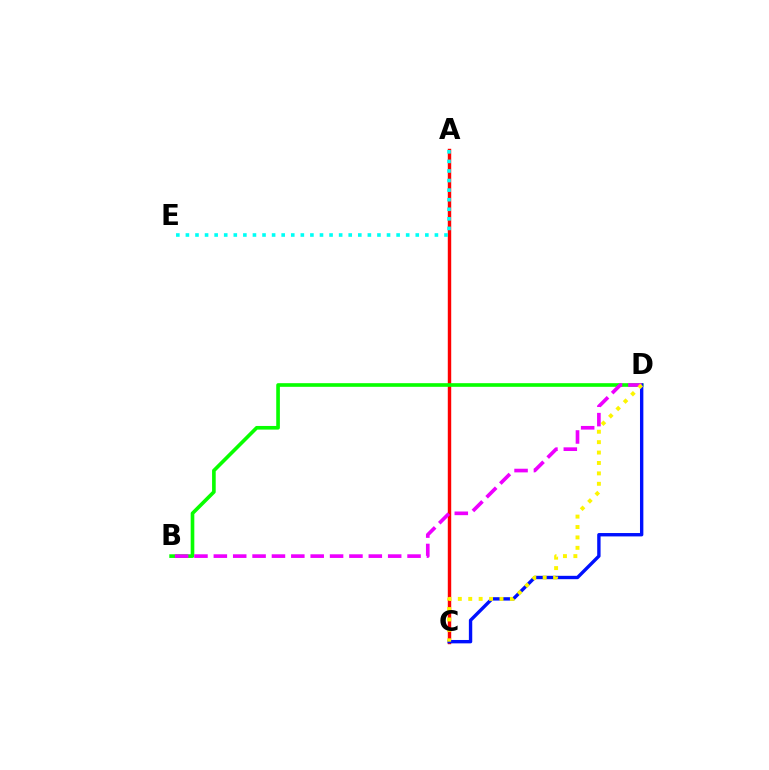{('A', 'C'): [{'color': '#ff0000', 'line_style': 'solid', 'thickness': 2.46}], ('B', 'D'): [{'color': '#08ff00', 'line_style': 'solid', 'thickness': 2.62}, {'color': '#ee00ff', 'line_style': 'dashed', 'thickness': 2.63}], ('C', 'D'): [{'color': '#0010ff', 'line_style': 'solid', 'thickness': 2.43}, {'color': '#fcf500', 'line_style': 'dotted', 'thickness': 2.83}], ('A', 'E'): [{'color': '#00fff6', 'line_style': 'dotted', 'thickness': 2.6}]}